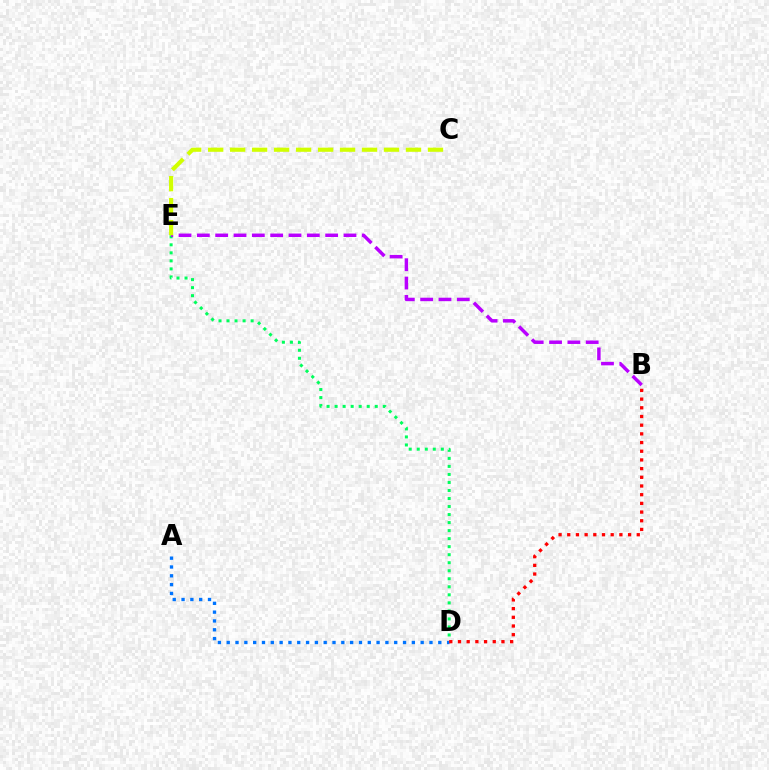{('D', 'E'): [{'color': '#00ff5c', 'line_style': 'dotted', 'thickness': 2.18}], ('A', 'D'): [{'color': '#0074ff', 'line_style': 'dotted', 'thickness': 2.4}], ('B', 'E'): [{'color': '#b900ff', 'line_style': 'dashed', 'thickness': 2.49}], ('C', 'E'): [{'color': '#d1ff00', 'line_style': 'dashed', 'thickness': 2.99}], ('B', 'D'): [{'color': '#ff0000', 'line_style': 'dotted', 'thickness': 2.36}]}